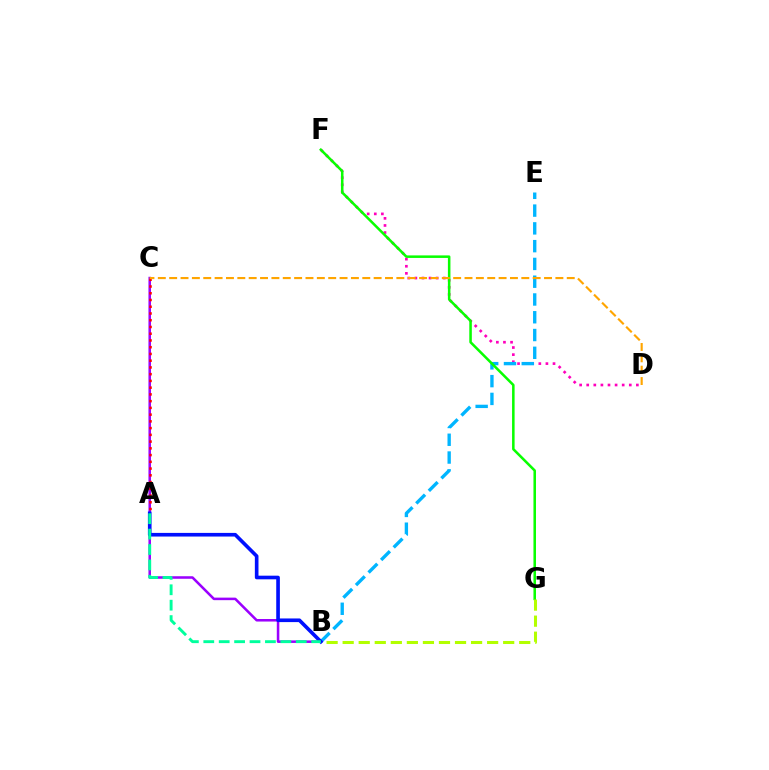{('B', 'C'): [{'color': '#9b00ff', 'line_style': 'solid', 'thickness': 1.83}], ('D', 'F'): [{'color': '#ff00bd', 'line_style': 'dotted', 'thickness': 1.93}], ('B', 'E'): [{'color': '#00b5ff', 'line_style': 'dashed', 'thickness': 2.41}], ('A', 'C'): [{'color': '#ff0000', 'line_style': 'dotted', 'thickness': 1.83}], ('F', 'G'): [{'color': '#08ff00', 'line_style': 'solid', 'thickness': 1.83}], ('B', 'G'): [{'color': '#b3ff00', 'line_style': 'dashed', 'thickness': 2.18}], ('A', 'B'): [{'color': '#0010ff', 'line_style': 'solid', 'thickness': 2.62}, {'color': '#00ff9d', 'line_style': 'dashed', 'thickness': 2.09}], ('C', 'D'): [{'color': '#ffa500', 'line_style': 'dashed', 'thickness': 1.54}]}